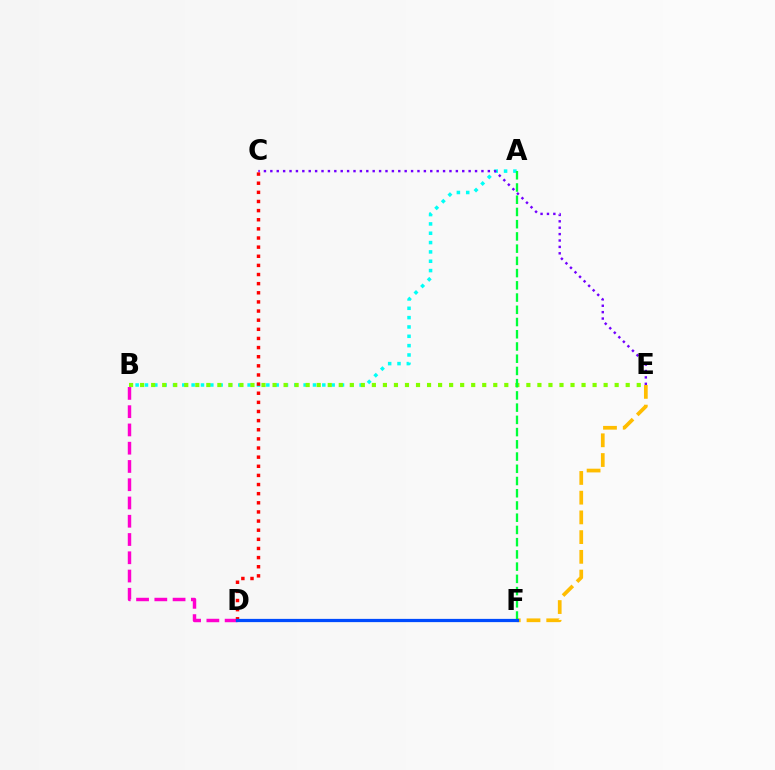{('A', 'B'): [{'color': '#00fff6', 'line_style': 'dotted', 'thickness': 2.54}], ('C', 'E'): [{'color': '#7200ff', 'line_style': 'dotted', 'thickness': 1.74}], ('E', 'F'): [{'color': '#ffbd00', 'line_style': 'dashed', 'thickness': 2.68}], ('B', 'E'): [{'color': '#84ff00', 'line_style': 'dotted', 'thickness': 3.0}], ('A', 'F'): [{'color': '#00ff39', 'line_style': 'dashed', 'thickness': 1.66}], ('B', 'D'): [{'color': '#ff00cf', 'line_style': 'dashed', 'thickness': 2.48}], ('C', 'D'): [{'color': '#ff0000', 'line_style': 'dotted', 'thickness': 2.48}], ('D', 'F'): [{'color': '#004bff', 'line_style': 'solid', 'thickness': 2.33}]}